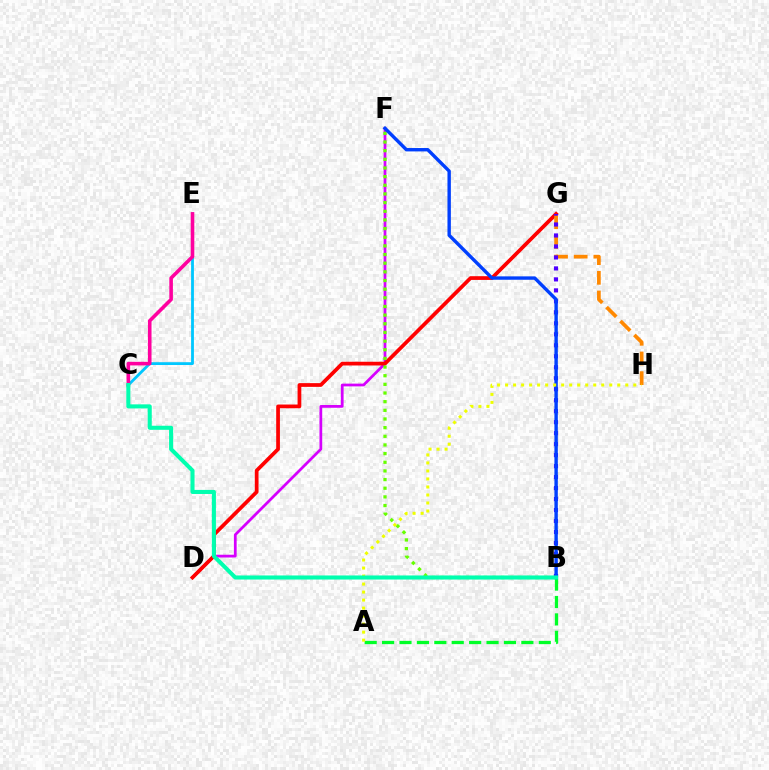{('D', 'F'): [{'color': '#d600ff', 'line_style': 'solid', 'thickness': 1.98}], ('C', 'E'): [{'color': '#00c7ff', 'line_style': 'solid', 'thickness': 2.03}, {'color': '#ff00a0', 'line_style': 'solid', 'thickness': 2.59}], ('A', 'B'): [{'color': '#00ff27', 'line_style': 'dashed', 'thickness': 2.37}], ('D', 'G'): [{'color': '#ff0000', 'line_style': 'solid', 'thickness': 2.69}], ('G', 'H'): [{'color': '#ff8800', 'line_style': 'dashed', 'thickness': 2.67}], ('B', 'F'): [{'color': '#66ff00', 'line_style': 'dotted', 'thickness': 2.35}, {'color': '#003fff', 'line_style': 'solid', 'thickness': 2.44}], ('B', 'G'): [{'color': '#4f00ff', 'line_style': 'dotted', 'thickness': 2.98}], ('A', 'H'): [{'color': '#eeff00', 'line_style': 'dotted', 'thickness': 2.18}], ('B', 'C'): [{'color': '#00ffaf', 'line_style': 'solid', 'thickness': 2.93}]}